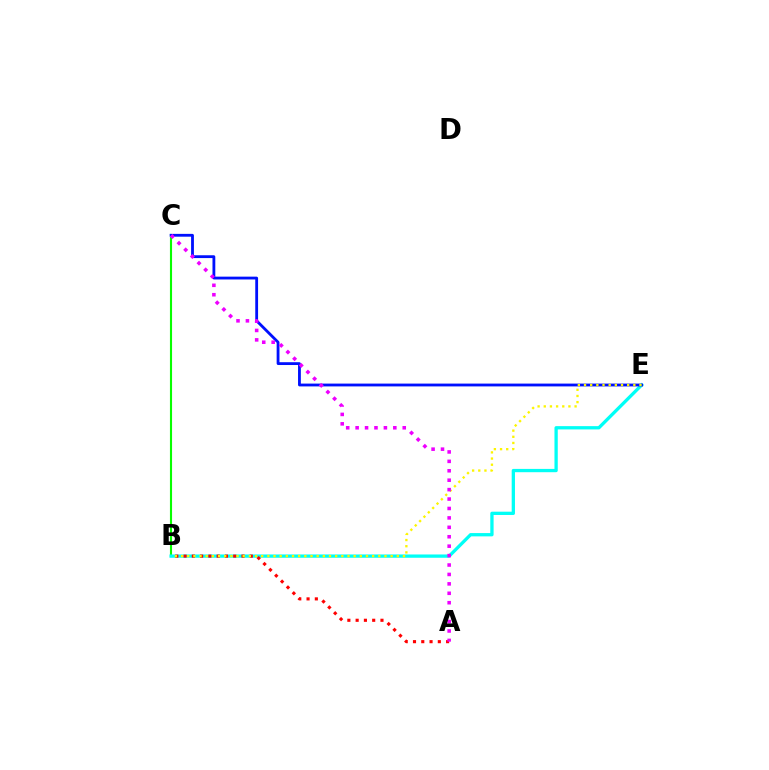{('B', 'C'): [{'color': '#08ff00', 'line_style': 'solid', 'thickness': 1.53}], ('B', 'E'): [{'color': '#00fff6', 'line_style': 'solid', 'thickness': 2.37}, {'color': '#fcf500', 'line_style': 'dotted', 'thickness': 1.67}], ('C', 'E'): [{'color': '#0010ff', 'line_style': 'solid', 'thickness': 2.03}], ('A', 'B'): [{'color': '#ff0000', 'line_style': 'dotted', 'thickness': 2.25}], ('A', 'C'): [{'color': '#ee00ff', 'line_style': 'dotted', 'thickness': 2.56}]}